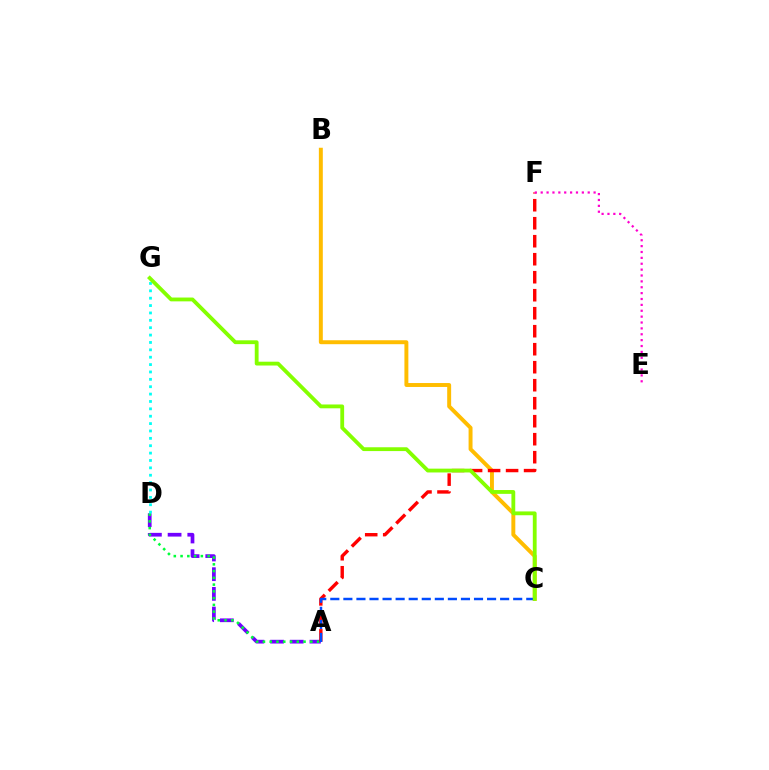{('A', 'D'): [{'color': '#7200ff', 'line_style': 'dashed', 'thickness': 2.67}, {'color': '#00ff39', 'line_style': 'dotted', 'thickness': 1.84}], ('B', 'C'): [{'color': '#ffbd00', 'line_style': 'solid', 'thickness': 2.84}], ('A', 'F'): [{'color': '#ff0000', 'line_style': 'dashed', 'thickness': 2.44}], ('D', 'G'): [{'color': '#00fff6', 'line_style': 'dotted', 'thickness': 2.0}], ('A', 'C'): [{'color': '#004bff', 'line_style': 'dashed', 'thickness': 1.77}], ('C', 'G'): [{'color': '#84ff00', 'line_style': 'solid', 'thickness': 2.75}], ('E', 'F'): [{'color': '#ff00cf', 'line_style': 'dotted', 'thickness': 1.6}]}